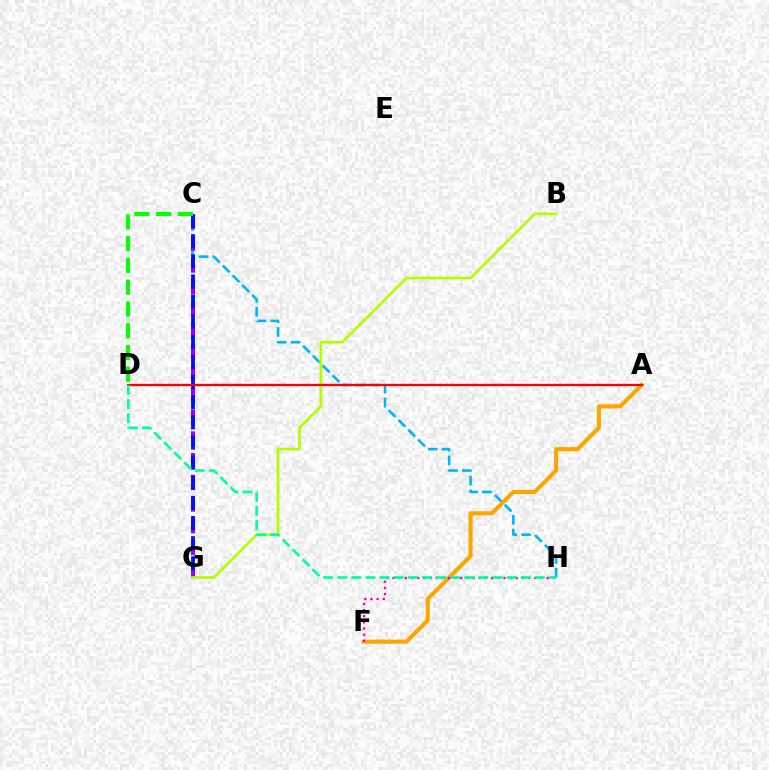{('C', 'H'): [{'color': '#00b5ff', 'line_style': 'dashed', 'thickness': 1.88}], ('C', 'G'): [{'color': '#9b00ff', 'line_style': 'dashed', 'thickness': 2.95}, {'color': '#0010ff', 'line_style': 'dashed', 'thickness': 2.74}], ('C', 'D'): [{'color': '#08ff00', 'line_style': 'dashed', 'thickness': 2.96}], ('A', 'F'): [{'color': '#ffa500', 'line_style': 'solid', 'thickness': 2.95}], ('F', 'H'): [{'color': '#ff00bd', 'line_style': 'dotted', 'thickness': 1.67}], ('B', 'G'): [{'color': '#b3ff00', 'line_style': 'solid', 'thickness': 1.95}], ('A', 'D'): [{'color': '#ff0000', 'line_style': 'solid', 'thickness': 1.64}], ('D', 'H'): [{'color': '#00ff9d', 'line_style': 'dashed', 'thickness': 1.92}]}